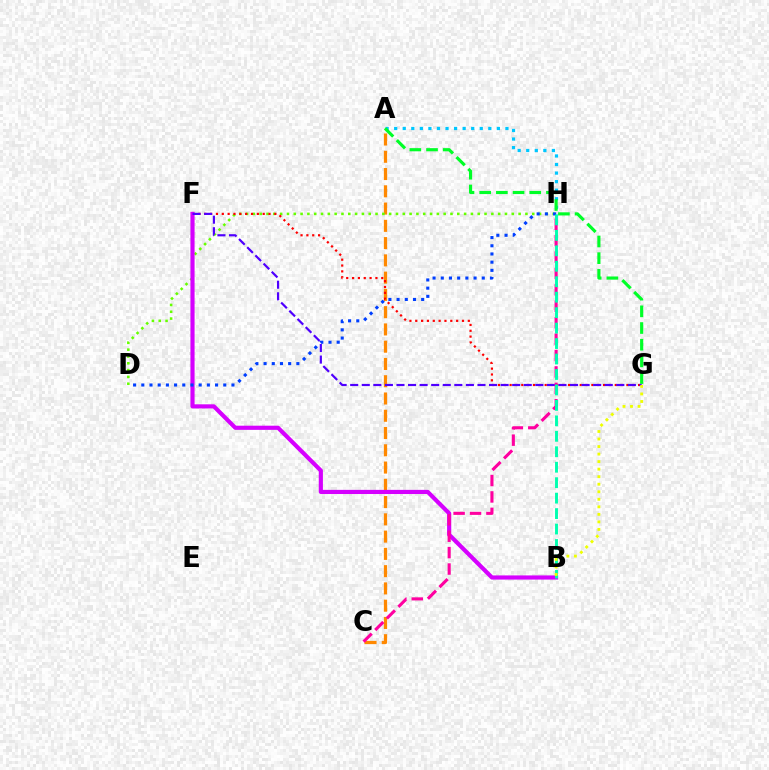{('A', 'H'): [{'color': '#00c7ff', 'line_style': 'dotted', 'thickness': 2.33}], ('A', 'G'): [{'color': '#00ff27', 'line_style': 'dashed', 'thickness': 2.27}], ('A', 'C'): [{'color': '#ff8800', 'line_style': 'dashed', 'thickness': 2.35}], ('D', 'H'): [{'color': '#66ff00', 'line_style': 'dotted', 'thickness': 1.85}, {'color': '#003fff', 'line_style': 'dotted', 'thickness': 2.23}], ('F', 'G'): [{'color': '#ff0000', 'line_style': 'dotted', 'thickness': 1.59}, {'color': '#4f00ff', 'line_style': 'dashed', 'thickness': 1.57}], ('B', 'F'): [{'color': '#d600ff', 'line_style': 'solid', 'thickness': 2.99}], ('C', 'H'): [{'color': '#ff00a0', 'line_style': 'dashed', 'thickness': 2.23}], ('B', 'H'): [{'color': '#00ffaf', 'line_style': 'dashed', 'thickness': 2.1}], ('B', 'G'): [{'color': '#eeff00', 'line_style': 'dotted', 'thickness': 2.05}]}